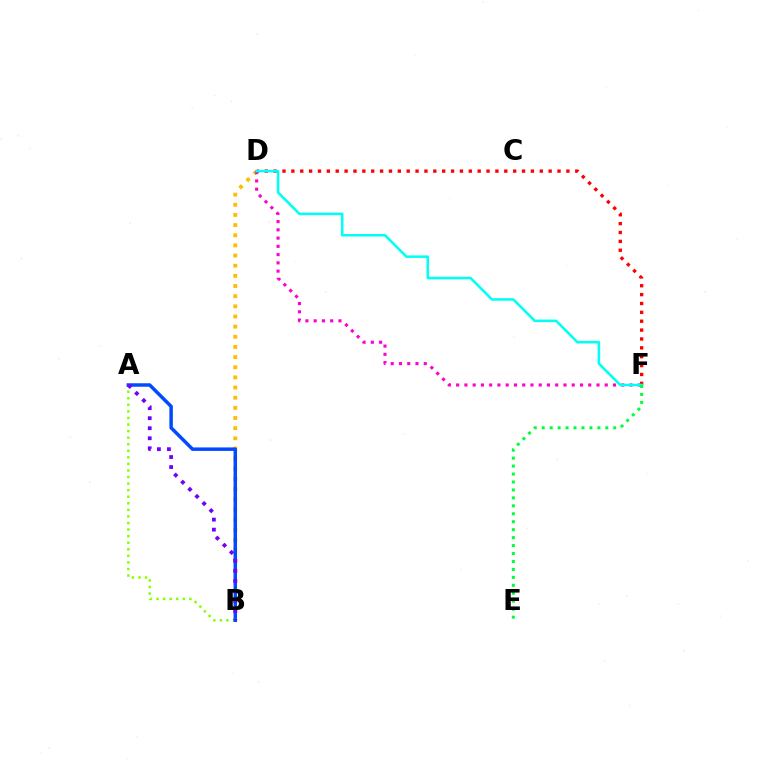{('B', 'D'): [{'color': '#ffbd00', 'line_style': 'dotted', 'thickness': 2.76}], ('A', 'B'): [{'color': '#84ff00', 'line_style': 'dotted', 'thickness': 1.78}, {'color': '#004bff', 'line_style': 'solid', 'thickness': 2.51}, {'color': '#7200ff', 'line_style': 'dotted', 'thickness': 2.73}], ('D', 'F'): [{'color': '#ff0000', 'line_style': 'dotted', 'thickness': 2.41}, {'color': '#ff00cf', 'line_style': 'dotted', 'thickness': 2.24}, {'color': '#00fff6', 'line_style': 'solid', 'thickness': 1.84}], ('E', 'F'): [{'color': '#00ff39', 'line_style': 'dotted', 'thickness': 2.16}]}